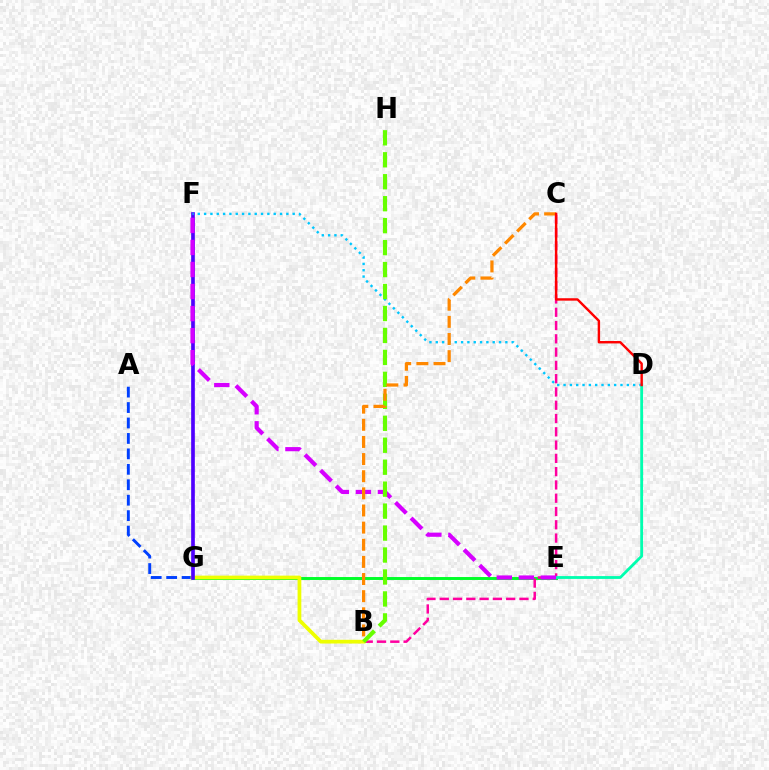{('E', 'G'): [{'color': '#00ff27', 'line_style': 'solid', 'thickness': 2.12}], ('B', 'C'): [{'color': '#ff00a0', 'line_style': 'dashed', 'thickness': 1.8}, {'color': '#ff8800', 'line_style': 'dashed', 'thickness': 2.33}], ('A', 'G'): [{'color': '#003fff', 'line_style': 'dashed', 'thickness': 2.1}], ('B', 'G'): [{'color': '#eeff00', 'line_style': 'solid', 'thickness': 2.69}], ('D', 'E'): [{'color': '#00ffaf', 'line_style': 'solid', 'thickness': 2.03}], ('F', 'G'): [{'color': '#4f00ff', 'line_style': 'solid', 'thickness': 2.64}], ('E', 'F'): [{'color': '#d600ff', 'line_style': 'dashed', 'thickness': 2.99}], ('D', 'F'): [{'color': '#00c7ff', 'line_style': 'dotted', 'thickness': 1.72}], ('B', 'H'): [{'color': '#66ff00', 'line_style': 'dashed', 'thickness': 2.98}], ('C', 'D'): [{'color': '#ff0000', 'line_style': 'solid', 'thickness': 1.74}]}